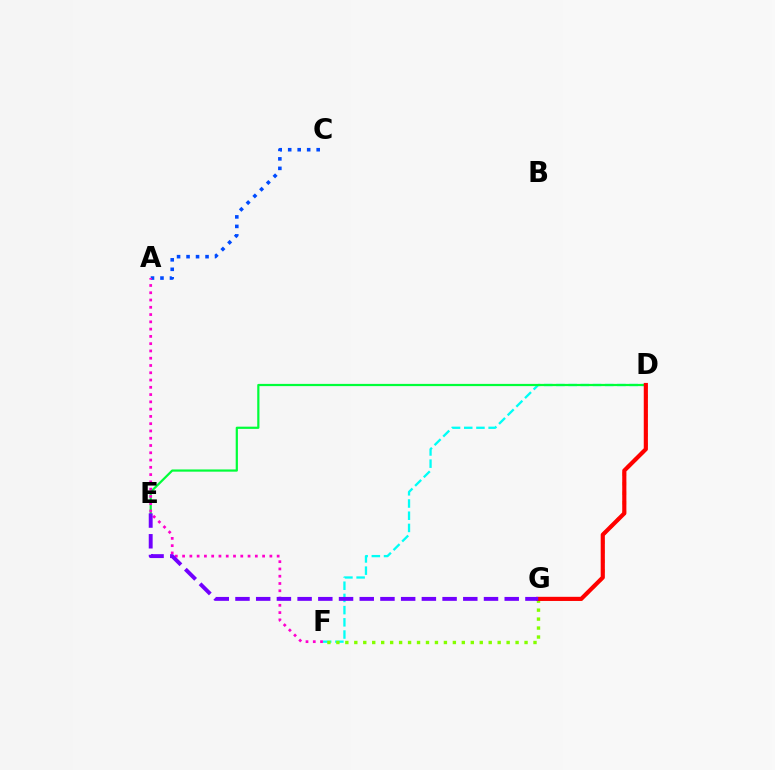{('D', 'F'): [{'color': '#00fff6', 'line_style': 'dashed', 'thickness': 1.66}], ('D', 'E'): [{'color': '#00ff39', 'line_style': 'solid', 'thickness': 1.59}], ('F', 'G'): [{'color': '#84ff00', 'line_style': 'dotted', 'thickness': 2.43}], ('A', 'C'): [{'color': '#004bff', 'line_style': 'dotted', 'thickness': 2.58}], ('D', 'G'): [{'color': '#ffbd00', 'line_style': 'dotted', 'thickness': 2.61}, {'color': '#ff0000', 'line_style': 'solid', 'thickness': 2.99}], ('A', 'F'): [{'color': '#ff00cf', 'line_style': 'dotted', 'thickness': 1.98}], ('E', 'G'): [{'color': '#7200ff', 'line_style': 'dashed', 'thickness': 2.81}]}